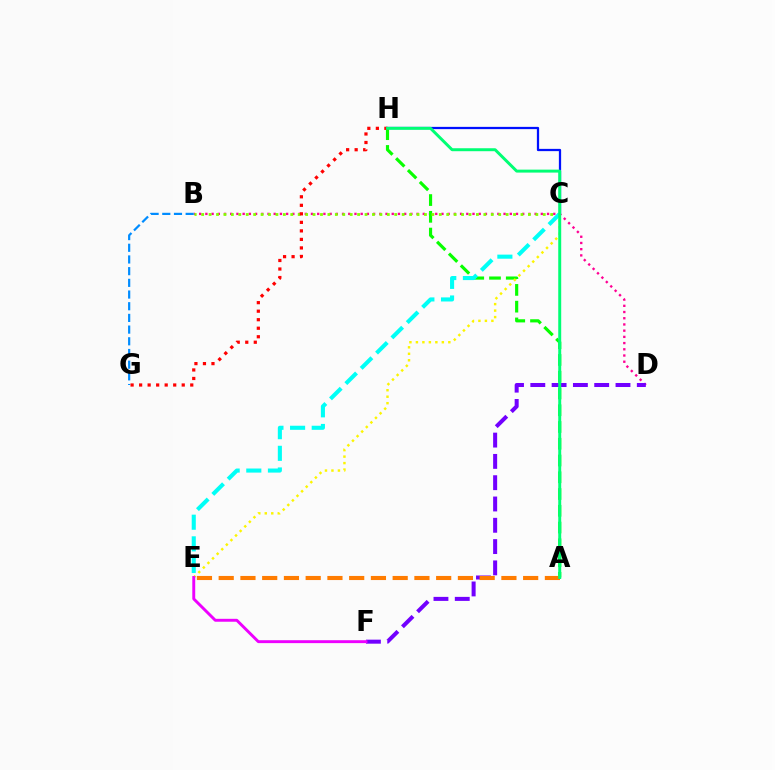{('C', 'H'): [{'color': '#0010ff', 'line_style': 'solid', 'thickness': 1.62}], ('B', 'D'): [{'color': '#ff0094', 'line_style': 'dotted', 'thickness': 1.69}], ('B', 'G'): [{'color': '#008cff', 'line_style': 'dashed', 'thickness': 1.59}], ('D', 'F'): [{'color': '#7200ff', 'line_style': 'dashed', 'thickness': 2.89}], ('A', 'H'): [{'color': '#08ff00', 'line_style': 'dashed', 'thickness': 2.28}, {'color': '#00ff74', 'line_style': 'solid', 'thickness': 2.13}], ('C', 'E'): [{'color': '#fcf500', 'line_style': 'dotted', 'thickness': 1.76}, {'color': '#00fff6', 'line_style': 'dashed', 'thickness': 2.94}], ('A', 'E'): [{'color': '#ff7c00', 'line_style': 'dashed', 'thickness': 2.95}], ('B', 'C'): [{'color': '#84ff00', 'line_style': 'dotted', 'thickness': 2.02}], ('E', 'F'): [{'color': '#ee00ff', 'line_style': 'solid', 'thickness': 2.1}], ('G', 'H'): [{'color': '#ff0000', 'line_style': 'dotted', 'thickness': 2.32}]}